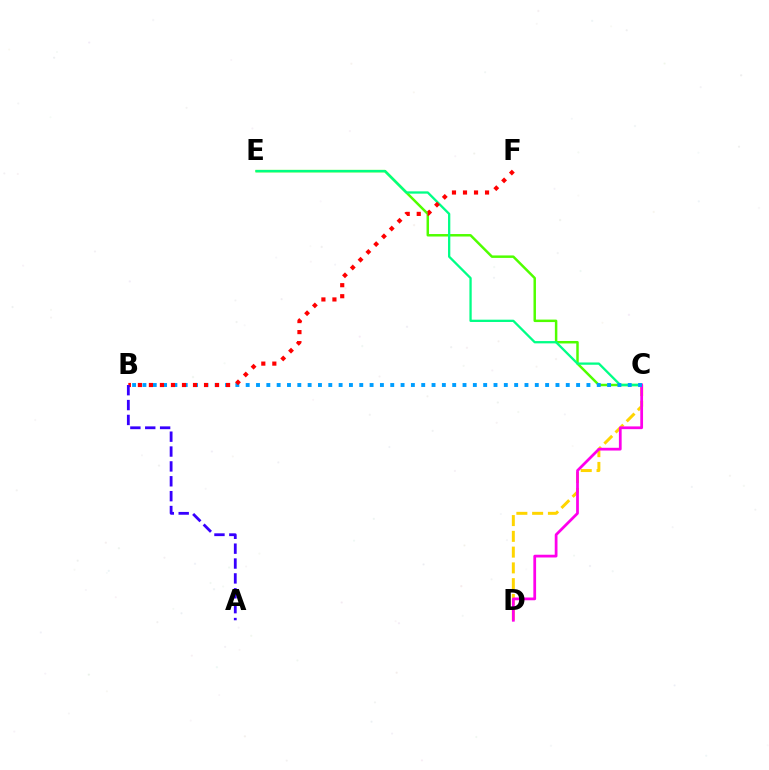{('C', 'E'): [{'color': '#4fff00', 'line_style': 'solid', 'thickness': 1.79}, {'color': '#00ff86', 'line_style': 'solid', 'thickness': 1.65}], ('C', 'D'): [{'color': '#ffd500', 'line_style': 'dashed', 'thickness': 2.14}, {'color': '#ff00ed', 'line_style': 'solid', 'thickness': 1.98}], ('B', 'C'): [{'color': '#009eff', 'line_style': 'dotted', 'thickness': 2.81}], ('B', 'F'): [{'color': '#ff0000', 'line_style': 'dotted', 'thickness': 2.99}], ('A', 'B'): [{'color': '#3700ff', 'line_style': 'dashed', 'thickness': 2.02}]}